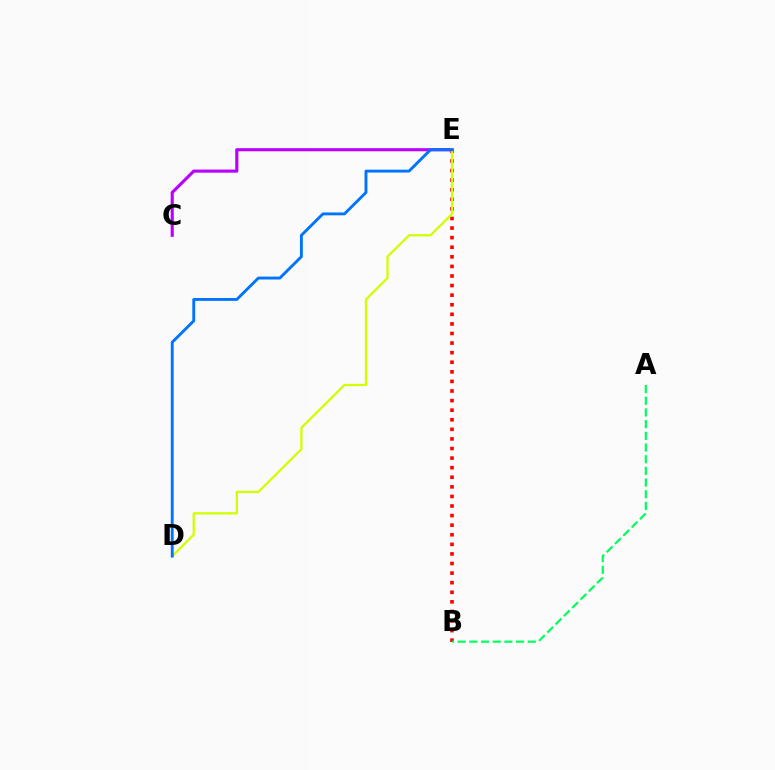{('B', 'E'): [{'color': '#ff0000', 'line_style': 'dotted', 'thickness': 2.6}], ('C', 'E'): [{'color': '#b900ff', 'line_style': 'solid', 'thickness': 2.25}], ('A', 'B'): [{'color': '#00ff5c', 'line_style': 'dashed', 'thickness': 1.59}], ('D', 'E'): [{'color': '#d1ff00', 'line_style': 'solid', 'thickness': 1.64}, {'color': '#0074ff', 'line_style': 'solid', 'thickness': 2.07}]}